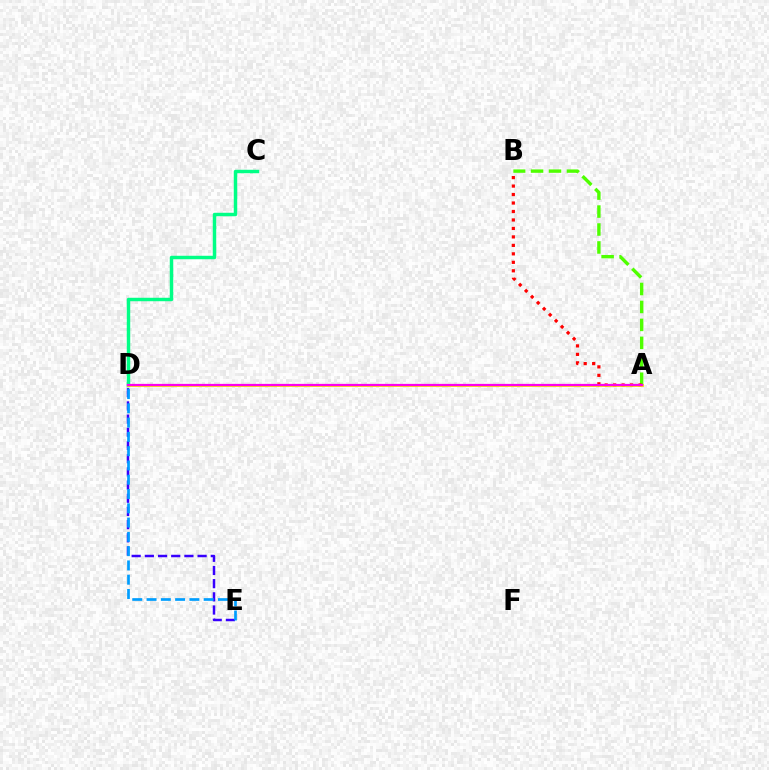{('C', 'D'): [{'color': '#00ff86', 'line_style': 'solid', 'thickness': 2.49}], ('D', 'E'): [{'color': '#3700ff', 'line_style': 'dashed', 'thickness': 1.79}, {'color': '#009eff', 'line_style': 'dashed', 'thickness': 1.94}], ('A', 'B'): [{'color': '#4fff00', 'line_style': 'dashed', 'thickness': 2.44}, {'color': '#ff0000', 'line_style': 'dotted', 'thickness': 2.3}], ('A', 'D'): [{'color': '#ffd500', 'line_style': 'solid', 'thickness': 1.97}, {'color': '#ff00ed', 'line_style': 'solid', 'thickness': 1.61}]}